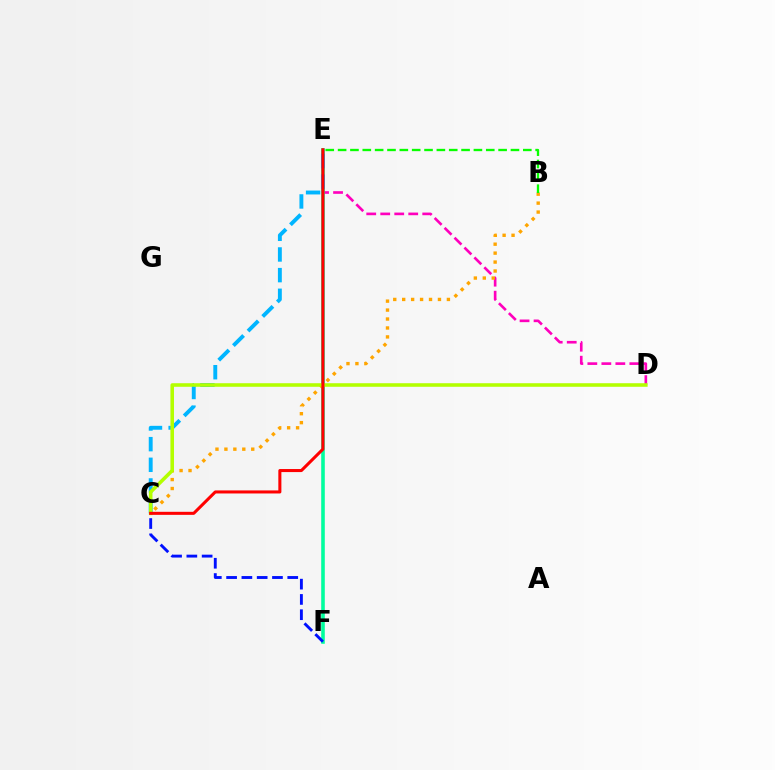{('D', 'E'): [{'color': '#ff00bd', 'line_style': 'dashed', 'thickness': 1.9}], ('E', 'F'): [{'color': '#9b00ff', 'line_style': 'solid', 'thickness': 1.52}, {'color': '#00ff9d', 'line_style': 'solid', 'thickness': 2.56}], ('C', 'E'): [{'color': '#00b5ff', 'line_style': 'dashed', 'thickness': 2.81}, {'color': '#ff0000', 'line_style': 'solid', 'thickness': 2.19}], ('C', 'F'): [{'color': '#0010ff', 'line_style': 'dashed', 'thickness': 2.08}], ('B', 'C'): [{'color': '#ffa500', 'line_style': 'dotted', 'thickness': 2.43}], ('C', 'D'): [{'color': '#b3ff00', 'line_style': 'solid', 'thickness': 2.57}], ('B', 'E'): [{'color': '#08ff00', 'line_style': 'dashed', 'thickness': 1.68}]}